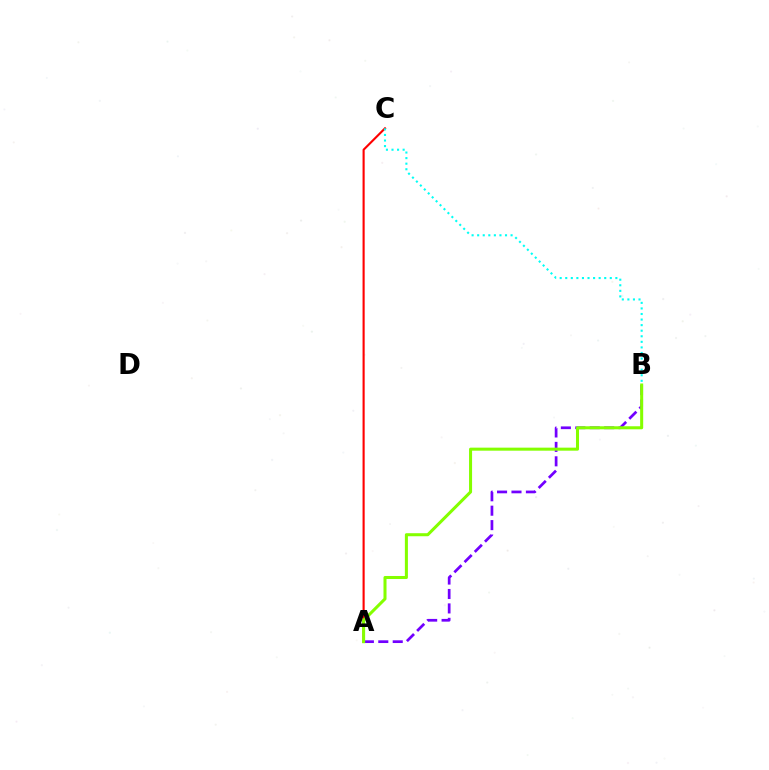{('A', 'B'): [{'color': '#7200ff', 'line_style': 'dashed', 'thickness': 1.96}, {'color': '#84ff00', 'line_style': 'solid', 'thickness': 2.18}], ('A', 'C'): [{'color': '#ff0000', 'line_style': 'solid', 'thickness': 1.53}], ('B', 'C'): [{'color': '#00fff6', 'line_style': 'dotted', 'thickness': 1.51}]}